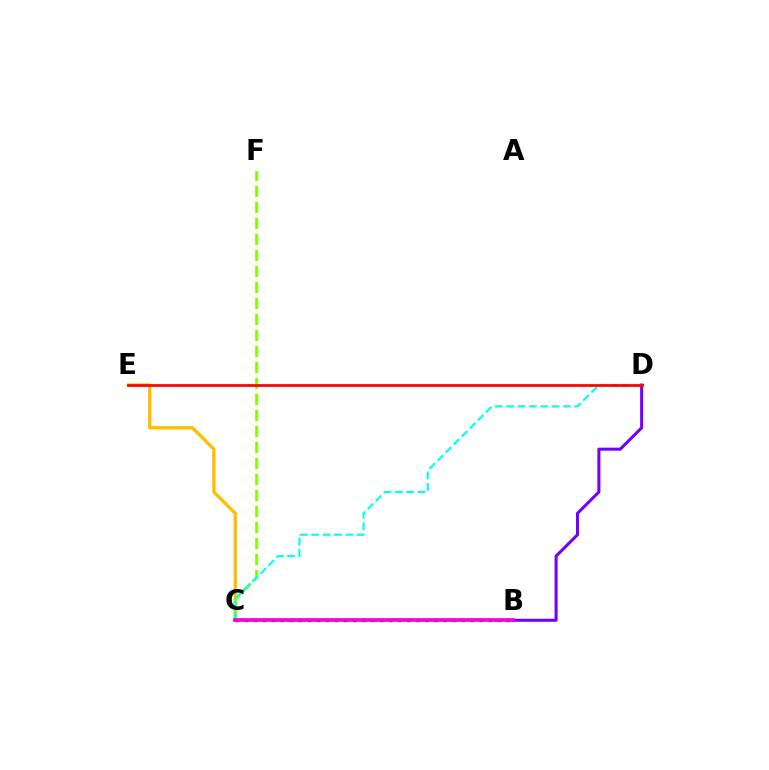{('C', 'E'): [{'color': '#ffbd00', 'line_style': 'solid', 'thickness': 2.38}], ('B', 'C'): [{'color': '#00ff39', 'line_style': 'solid', 'thickness': 1.79}, {'color': '#004bff', 'line_style': 'dotted', 'thickness': 2.46}, {'color': '#ff00cf', 'line_style': 'solid', 'thickness': 2.63}], ('B', 'D'): [{'color': '#7200ff', 'line_style': 'solid', 'thickness': 2.2}], ('C', 'F'): [{'color': '#84ff00', 'line_style': 'dashed', 'thickness': 2.17}], ('C', 'D'): [{'color': '#00fff6', 'line_style': 'dashed', 'thickness': 1.55}], ('D', 'E'): [{'color': '#ff0000', 'line_style': 'solid', 'thickness': 1.98}]}